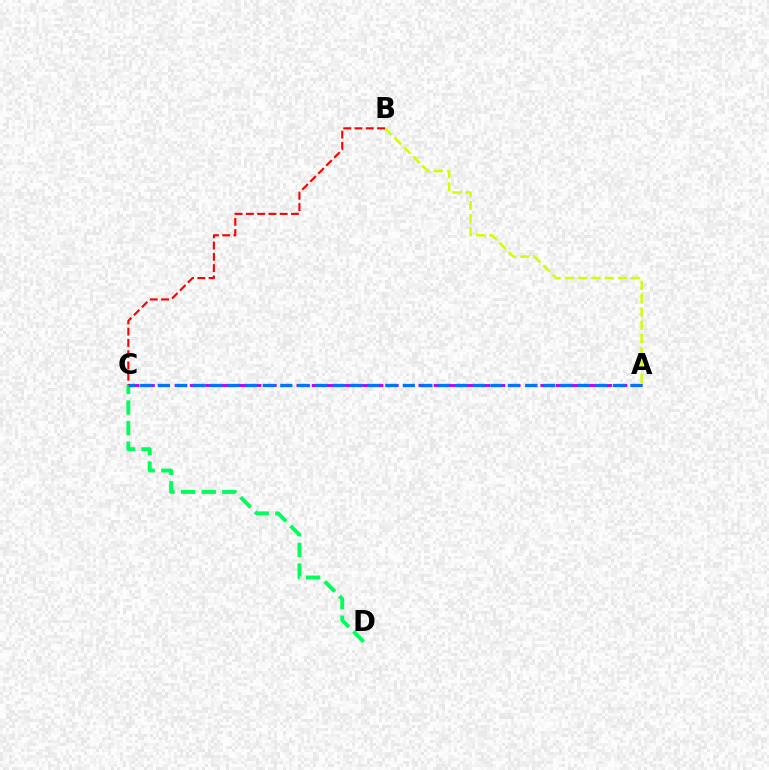{('A', 'C'): [{'color': '#b900ff', 'line_style': 'dashed', 'thickness': 2.07}, {'color': '#0074ff', 'line_style': 'dashed', 'thickness': 2.38}], ('A', 'B'): [{'color': '#d1ff00', 'line_style': 'dashed', 'thickness': 1.81}], ('C', 'D'): [{'color': '#00ff5c', 'line_style': 'dashed', 'thickness': 2.8}], ('B', 'C'): [{'color': '#ff0000', 'line_style': 'dashed', 'thickness': 1.53}]}